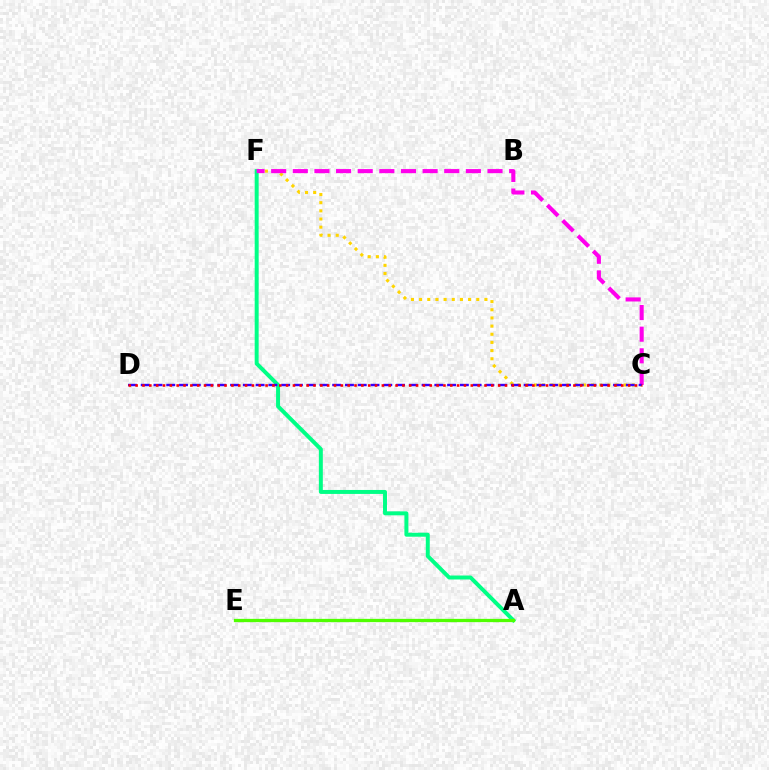{('C', 'F'): [{'color': '#ffd500', 'line_style': 'dotted', 'thickness': 2.22}, {'color': '#ff00ed', 'line_style': 'dashed', 'thickness': 2.94}], ('A', 'F'): [{'color': '#00ff86', 'line_style': 'solid', 'thickness': 2.85}], ('A', 'E'): [{'color': '#009eff', 'line_style': 'dotted', 'thickness': 2.09}, {'color': '#4fff00', 'line_style': 'solid', 'thickness': 2.36}], ('C', 'D'): [{'color': '#3700ff', 'line_style': 'dashed', 'thickness': 1.73}, {'color': '#ff0000', 'line_style': 'dotted', 'thickness': 1.86}]}